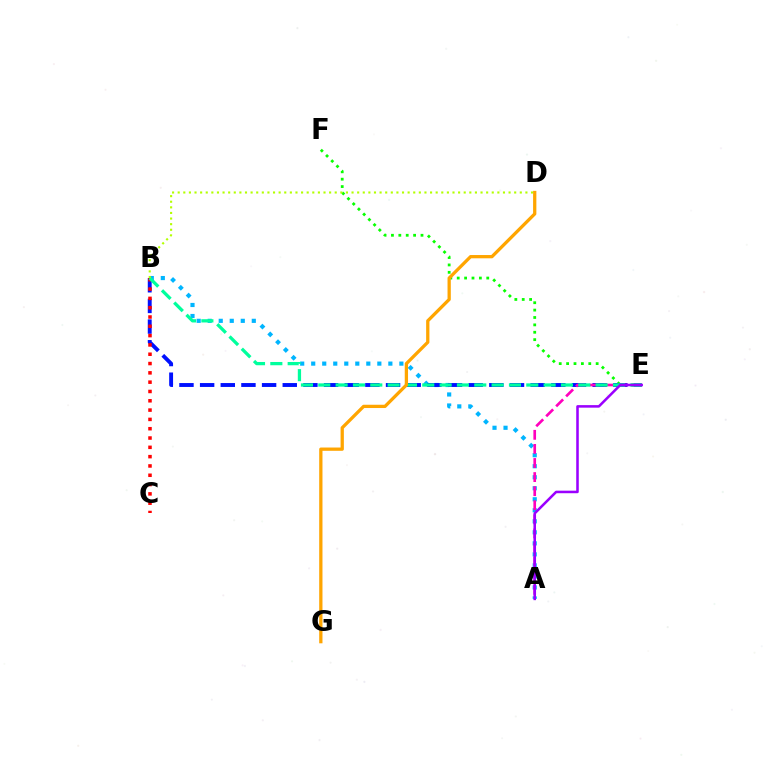{('A', 'B'): [{'color': '#00b5ff', 'line_style': 'dotted', 'thickness': 2.99}], ('E', 'F'): [{'color': '#08ff00', 'line_style': 'dotted', 'thickness': 2.01}], ('B', 'E'): [{'color': '#0010ff', 'line_style': 'dashed', 'thickness': 2.81}, {'color': '#00ff9d', 'line_style': 'dashed', 'thickness': 2.35}], ('A', 'E'): [{'color': '#ff00bd', 'line_style': 'dashed', 'thickness': 1.91}, {'color': '#9b00ff', 'line_style': 'solid', 'thickness': 1.83}], ('B', 'C'): [{'color': '#ff0000', 'line_style': 'dotted', 'thickness': 2.53}], ('D', 'G'): [{'color': '#ffa500', 'line_style': 'solid', 'thickness': 2.36}], ('B', 'D'): [{'color': '#b3ff00', 'line_style': 'dotted', 'thickness': 1.52}]}